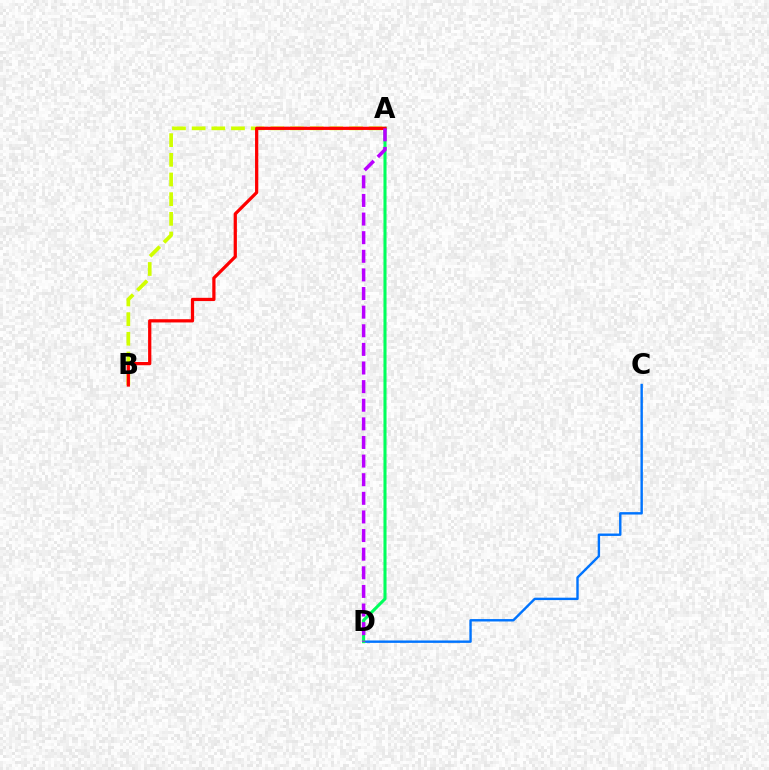{('A', 'B'): [{'color': '#d1ff00', 'line_style': 'dashed', 'thickness': 2.67}, {'color': '#ff0000', 'line_style': 'solid', 'thickness': 2.33}], ('C', 'D'): [{'color': '#0074ff', 'line_style': 'solid', 'thickness': 1.73}], ('A', 'D'): [{'color': '#00ff5c', 'line_style': 'solid', 'thickness': 2.21}, {'color': '#b900ff', 'line_style': 'dashed', 'thickness': 2.53}]}